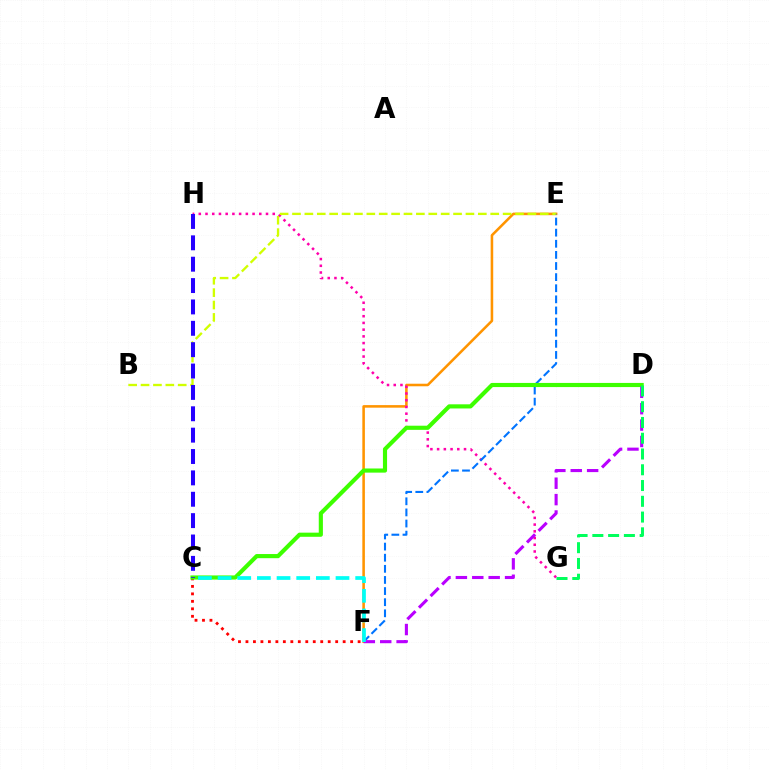{('C', 'F'): [{'color': '#ff0000', 'line_style': 'dotted', 'thickness': 2.03}, {'color': '#00fff6', 'line_style': 'dashed', 'thickness': 2.67}], ('E', 'F'): [{'color': '#ff9400', 'line_style': 'solid', 'thickness': 1.84}, {'color': '#0074ff', 'line_style': 'dashed', 'thickness': 1.51}], ('G', 'H'): [{'color': '#ff00ac', 'line_style': 'dotted', 'thickness': 1.83}], ('B', 'E'): [{'color': '#d1ff00', 'line_style': 'dashed', 'thickness': 1.68}], ('C', 'D'): [{'color': '#3dff00', 'line_style': 'solid', 'thickness': 2.98}], ('D', 'F'): [{'color': '#b900ff', 'line_style': 'dashed', 'thickness': 2.23}], ('D', 'G'): [{'color': '#00ff5c', 'line_style': 'dashed', 'thickness': 2.14}], ('C', 'H'): [{'color': '#2500ff', 'line_style': 'dashed', 'thickness': 2.9}]}